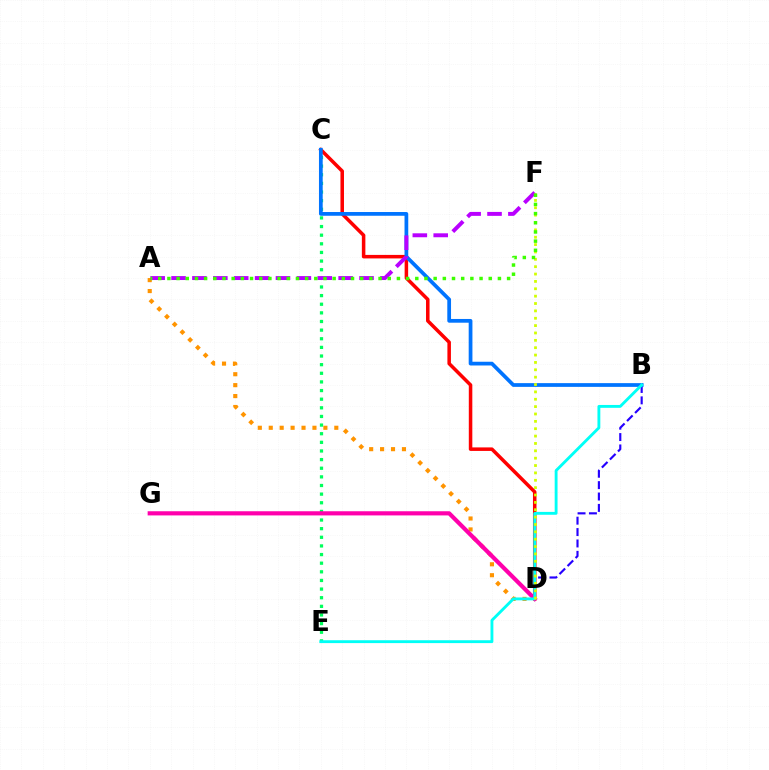{('C', 'D'): [{'color': '#ff0000', 'line_style': 'solid', 'thickness': 2.54}], ('A', 'D'): [{'color': '#ff9400', 'line_style': 'dotted', 'thickness': 2.97}], ('B', 'D'): [{'color': '#2500ff', 'line_style': 'dashed', 'thickness': 1.55}], ('C', 'E'): [{'color': '#00ff5c', 'line_style': 'dotted', 'thickness': 2.35}], ('B', 'C'): [{'color': '#0074ff', 'line_style': 'solid', 'thickness': 2.69}], ('A', 'F'): [{'color': '#b900ff', 'line_style': 'dashed', 'thickness': 2.84}, {'color': '#3dff00', 'line_style': 'dotted', 'thickness': 2.49}], ('D', 'G'): [{'color': '#ff00ac', 'line_style': 'solid', 'thickness': 3.0}], ('B', 'E'): [{'color': '#00fff6', 'line_style': 'solid', 'thickness': 2.06}], ('D', 'F'): [{'color': '#d1ff00', 'line_style': 'dotted', 'thickness': 2.0}]}